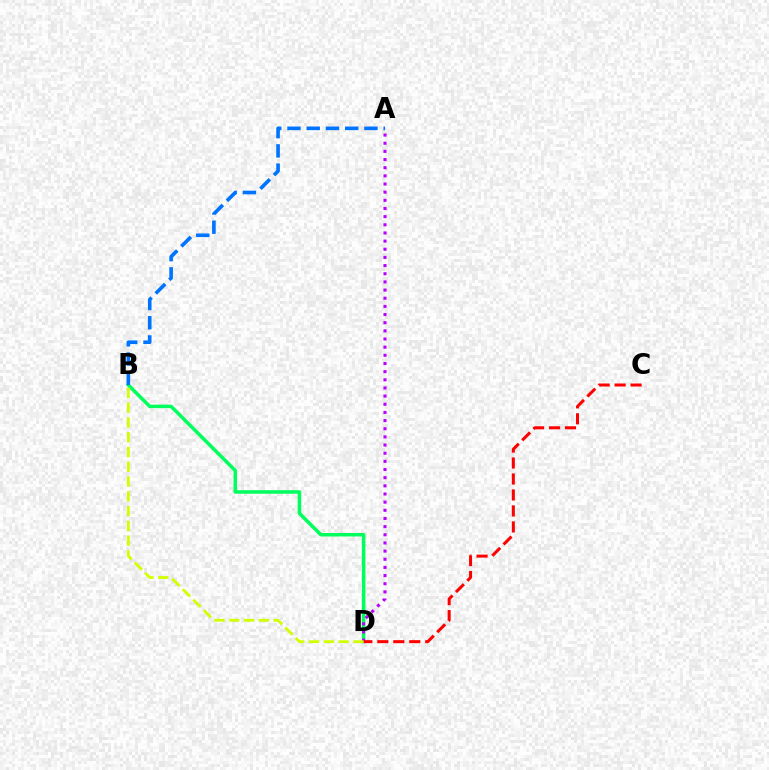{('B', 'D'): [{'color': '#00ff5c', 'line_style': 'solid', 'thickness': 2.52}, {'color': '#d1ff00', 'line_style': 'dashed', 'thickness': 2.01}], ('A', 'D'): [{'color': '#b900ff', 'line_style': 'dotted', 'thickness': 2.22}], ('C', 'D'): [{'color': '#ff0000', 'line_style': 'dashed', 'thickness': 2.17}], ('A', 'B'): [{'color': '#0074ff', 'line_style': 'dashed', 'thickness': 2.61}]}